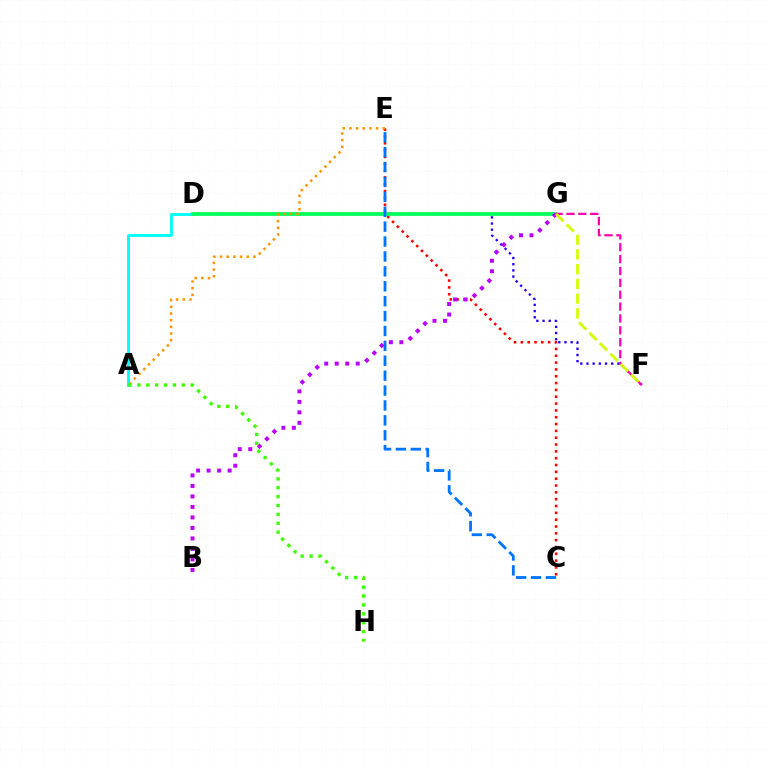{('A', 'D'): [{'color': '#00fff6', 'line_style': 'solid', 'thickness': 2.07}], ('D', 'F'): [{'color': '#2500ff', 'line_style': 'dotted', 'thickness': 1.68}], ('C', 'E'): [{'color': '#ff0000', 'line_style': 'dotted', 'thickness': 1.86}, {'color': '#0074ff', 'line_style': 'dashed', 'thickness': 2.02}], ('D', 'G'): [{'color': '#00ff5c', 'line_style': 'solid', 'thickness': 2.72}], ('F', 'G'): [{'color': '#ff00ac', 'line_style': 'dashed', 'thickness': 1.61}, {'color': '#d1ff00', 'line_style': 'dashed', 'thickness': 2.0}], ('A', 'E'): [{'color': '#ff9400', 'line_style': 'dotted', 'thickness': 1.81}], ('B', 'G'): [{'color': '#b900ff', 'line_style': 'dotted', 'thickness': 2.85}], ('A', 'H'): [{'color': '#3dff00', 'line_style': 'dotted', 'thickness': 2.41}]}